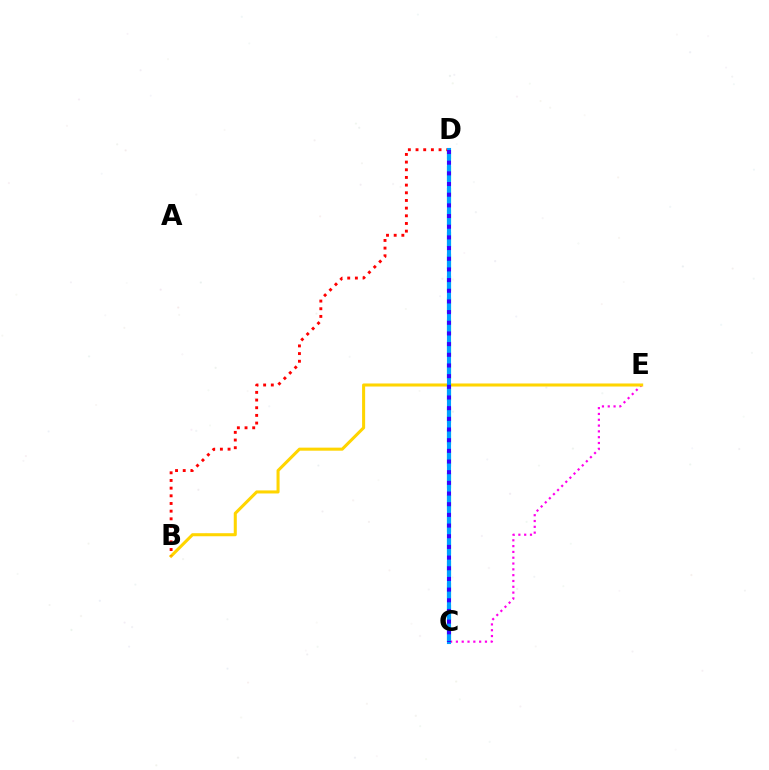{('C', 'E'): [{'color': '#ff00ed', 'line_style': 'dotted', 'thickness': 1.58}], ('C', 'D'): [{'color': '#4fff00', 'line_style': 'solid', 'thickness': 2.02}, {'color': '#00ff86', 'line_style': 'dashed', 'thickness': 2.98}, {'color': '#009eff', 'line_style': 'solid', 'thickness': 2.95}, {'color': '#3700ff', 'line_style': 'dotted', 'thickness': 2.9}], ('B', 'E'): [{'color': '#ffd500', 'line_style': 'solid', 'thickness': 2.2}], ('B', 'D'): [{'color': '#ff0000', 'line_style': 'dotted', 'thickness': 2.08}]}